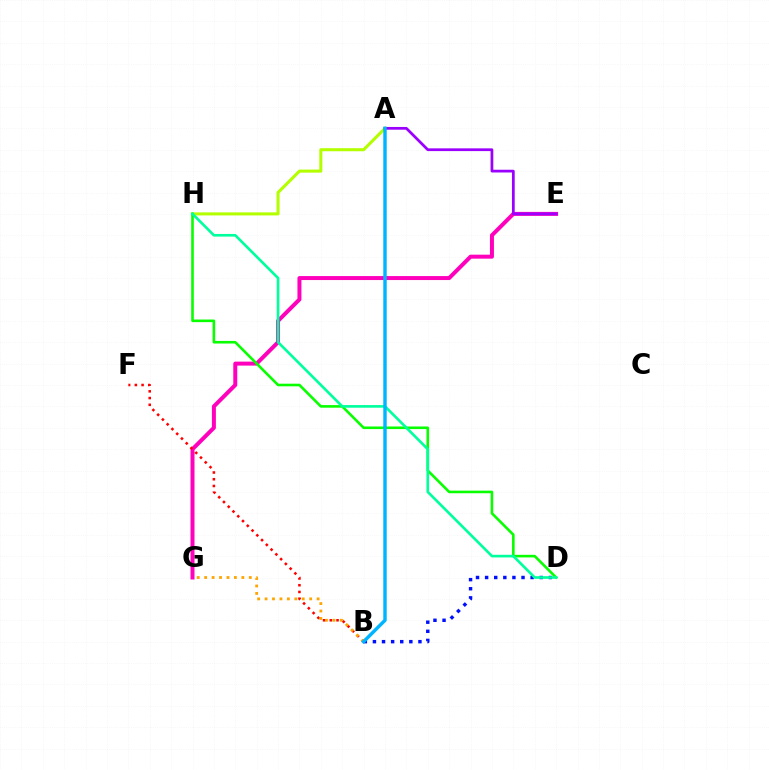{('E', 'G'): [{'color': '#ff00bd', 'line_style': 'solid', 'thickness': 2.87}], ('A', 'H'): [{'color': '#b3ff00', 'line_style': 'solid', 'thickness': 2.2}], ('B', 'D'): [{'color': '#0010ff', 'line_style': 'dotted', 'thickness': 2.47}], ('B', 'F'): [{'color': '#ff0000', 'line_style': 'dotted', 'thickness': 1.83}], ('D', 'H'): [{'color': '#08ff00', 'line_style': 'solid', 'thickness': 1.88}, {'color': '#00ff9d', 'line_style': 'solid', 'thickness': 1.9}], ('B', 'G'): [{'color': '#ffa500', 'line_style': 'dotted', 'thickness': 2.02}], ('A', 'E'): [{'color': '#9b00ff', 'line_style': 'solid', 'thickness': 1.98}], ('A', 'B'): [{'color': '#00b5ff', 'line_style': 'solid', 'thickness': 2.47}]}